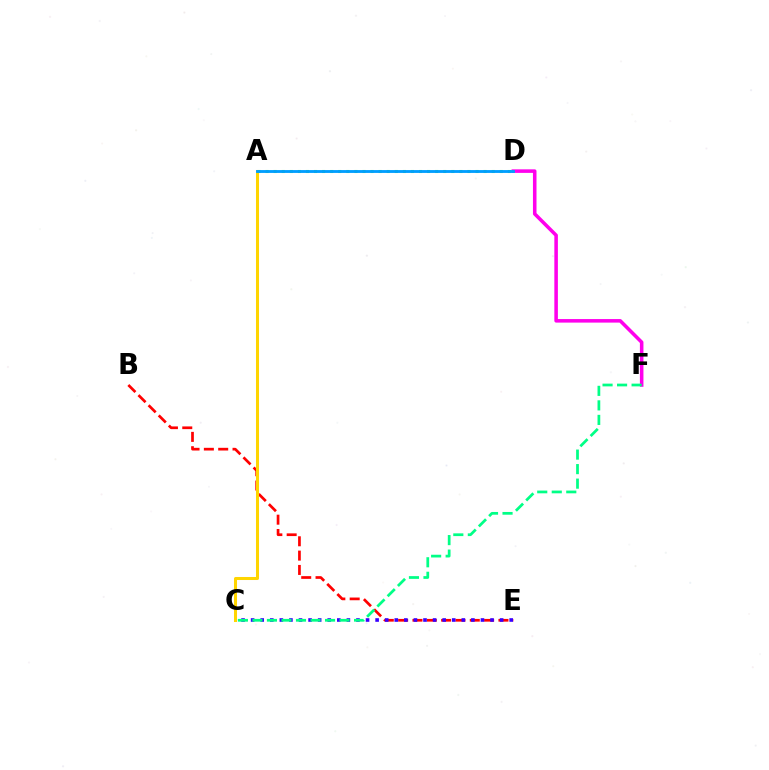{('B', 'E'): [{'color': '#ff0000', 'line_style': 'dashed', 'thickness': 1.95}], ('D', 'F'): [{'color': '#ff00ed', 'line_style': 'solid', 'thickness': 2.55}], ('C', 'E'): [{'color': '#3700ff', 'line_style': 'dotted', 'thickness': 2.6}], ('A', 'C'): [{'color': '#ffd500', 'line_style': 'solid', 'thickness': 2.18}], ('A', 'D'): [{'color': '#4fff00', 'line_style': 'dotted', 'thickness': 2.19}, {'color': '#009eff', 'line_style': 'solid', 'thickness': 2.05}], ('C', 'F'): [{'color': '#00ff86', 'line_style': 'dashed', 'thickness': 1.97}]}